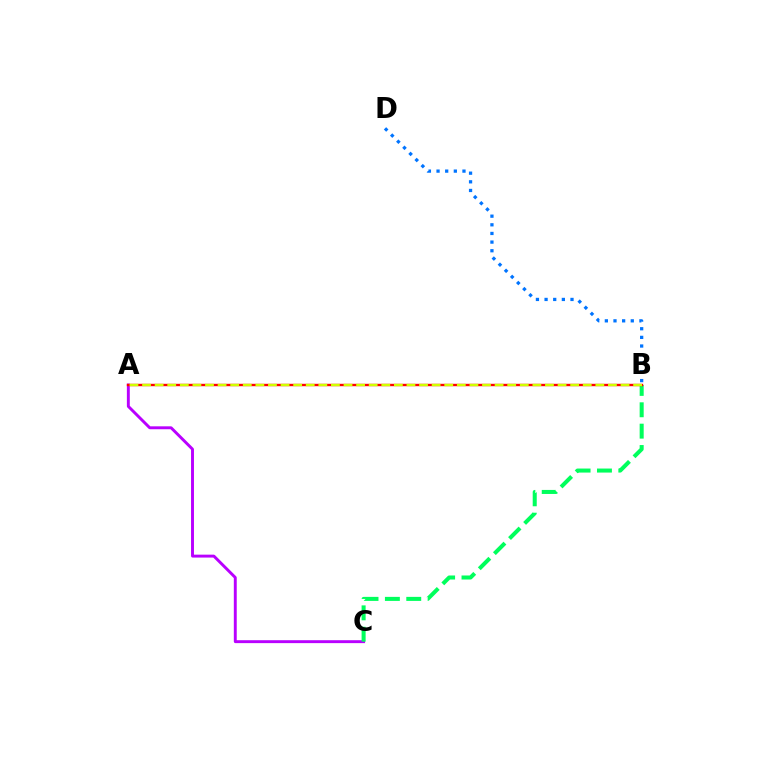{('B', 'D'): [{'color': '#0074ff', 'line_style': 'dotted', 'thickness': 2.35}], ('A', 'C'): [{'color': '#b900ff', 'line_style': 'solid', 'thickness': 2.1}], ('B', 'C'): [{'color': '#00ff5c', 'line_style': 'dashed', 'thickness': 2.9}], ('A', 'B'): [{'color': '#ff0000', 'line_style': 'solid', 'thickness': 1.72}, {'color': '#d1ff00', 'line_style': 'dashed', 'thickness': 1.71}]}